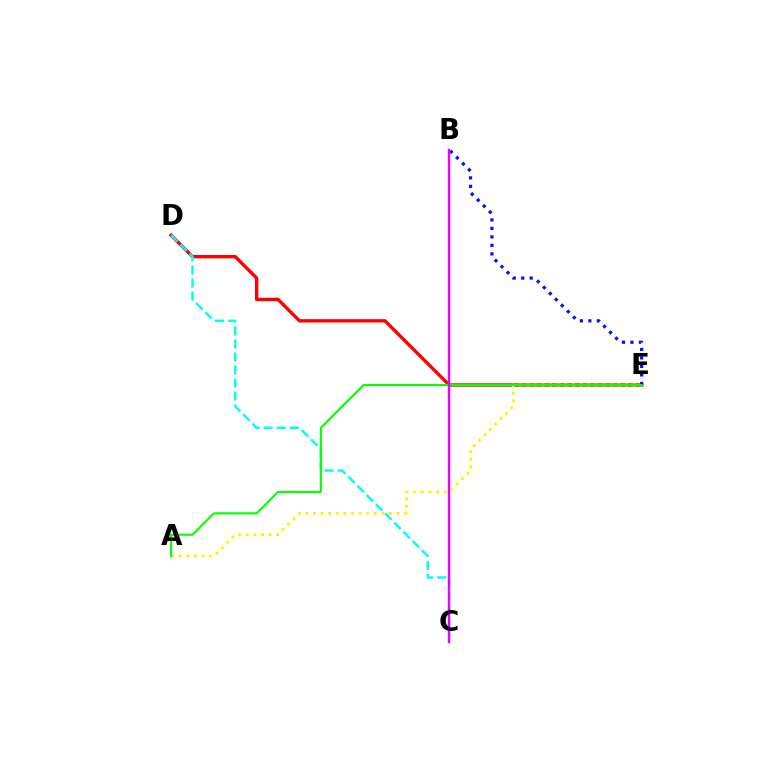{('D', 'E'): [{'color': '#ff0000', 'line_style': 'solid', 'thickness': 2.43}], ('C', 'D'): [{'color': '#00fff6', 'line_style': 'dashed', 'thickness': 1.77}], ('A', 'E'): [{'color': '#fcf500', 'line_style': 'dotted', 'thickness': 2.07}, {'color': '#08ff00', 'line_style': 'solid', 'thickness': 1.52}], ('B', 'E'): [{'color': '#0010ff', 'line_style': 'dotted', 'thickness': 2.31}], ('B', 'C'): [{'color': '#ee00ff', 'line_style': 'solid', 'thickness': 1.75}]}